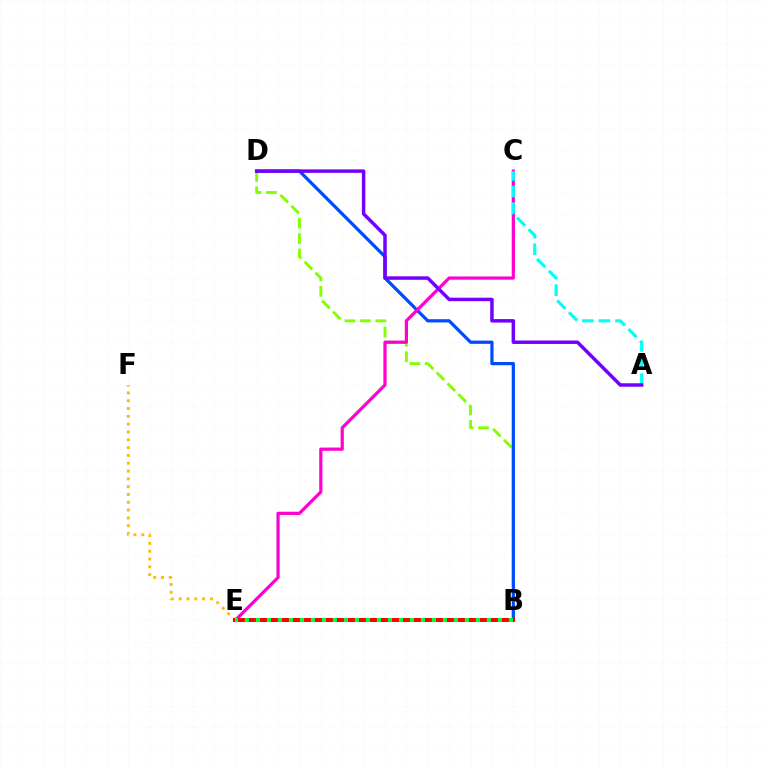{('B', 'D'): [{'color': '#84ff00', 'line_style': 'dashed', 'thickness': 2.09}, {'color': '#004bff', 'line_style': 'solid', 'thickness': 2.33}], ('C', 'E'): [{'color': '#ff00cf', 'line_style': 'solid', 'thickness': 2.31}], ('E', 'F'): [{'color': '#ffbd00', 'line_style': 'dotted', 'thickness': 2.12}], ('A', 'C'): [{'color': '#00fff6', 'line_style': 'dashed', 'thickness': 2.26}], ('A', 'D'): [{'color': '#7200ff', 'line_style': 'solid', 'thickness': 2.5}], ('B', 'E'): [{'color': '#ff0000', 'line_style': 'solid', 'thickness': 2.88}, {'color': '#00ff39', 'line_style': 'dotted', 'thickness': 2.99}]}